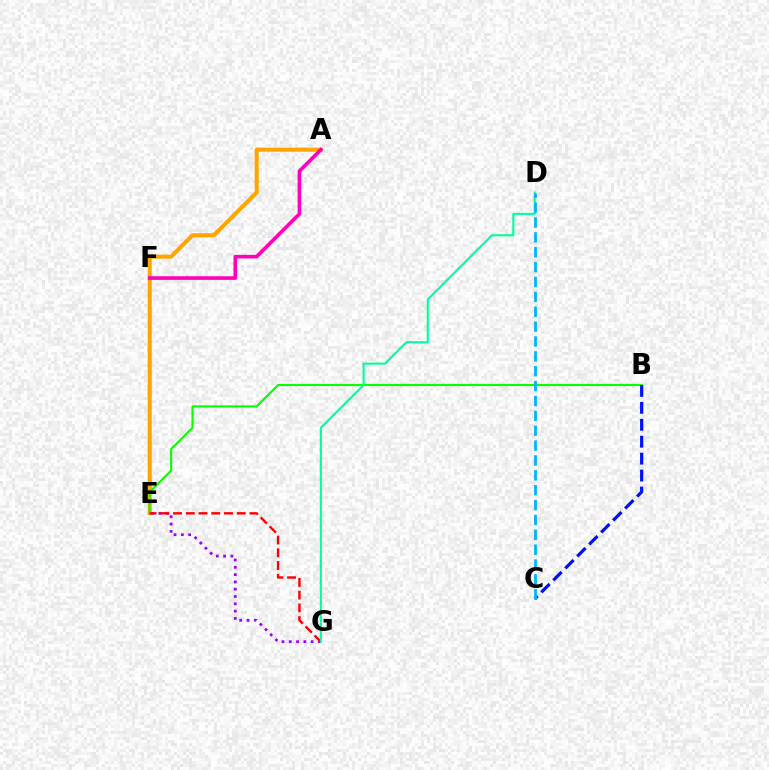{('E', 'F'): [{'color': '#b3ff00', 'line_style': 'dashed', 'thickness': 1.59}], ('A', 'E'): [{'color': '#ffa500', 'line_style': 'solid', 'thickness': 2.92}], ('B', 'E'): [{'color': '#08ff00', 'line_style': 'solid', 'thickness': 1.51}], ('E', 'G'): [{'color': '#9b00ff', 'line_style': 'dotted', 'thickness': 1.98}, {'color': '#ff0000', 'line_style': 'dashed', 'thickness': 1.73}], ('B', 'C'): [{'color': '#0010ff', 'line_style': 'dashed', 'thickness': 2.3}], ('A', 'F'): [{'color': '#ff00bd', 'line_style': 'solid', 'thickness': 2.61}], ('D', 'G'): [{'color': '#00ff9d', 'line_style': 'solid', 'thickness': 1.51}], ('C', 'D'): [{'color': '#00b5ff', 'line_style': 'dashed', 'thickness': 2.02}]}